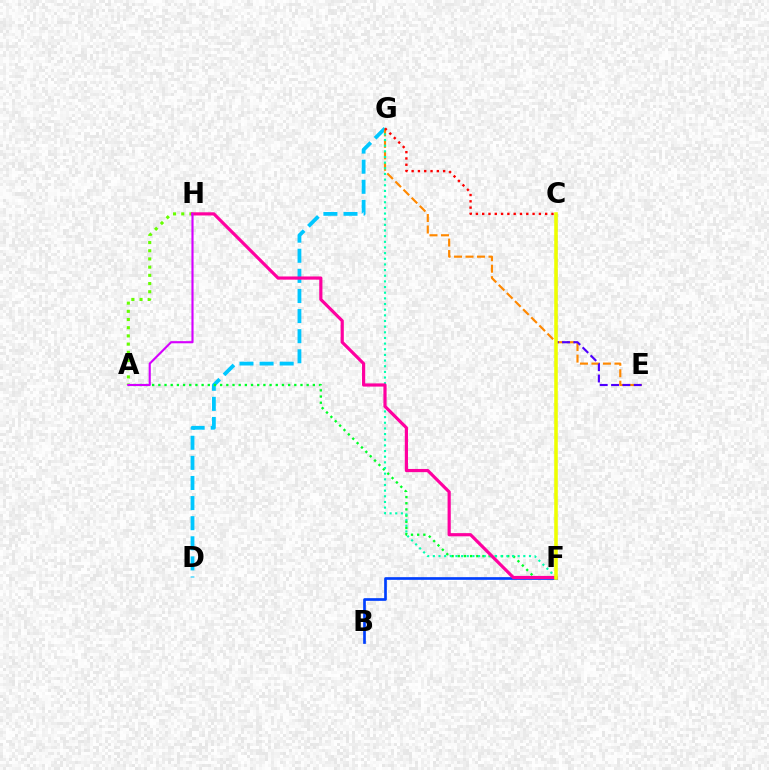{('B', 'F'): [{'color': '#003fff', 'line_style': 'solid', 'thickness': 1.94}], ('D', 'G'): [{'color': '#00c7ff', 'line_style': 'dashed', 'thickness': 2.73}], ('E', 'G'): [{'color': '#ff8800', 'line_style': 'dashed', 'thickness': 1.56}], ('A', 'H'): [{'color': '#66ff00', 'line_style': 'dotted', 'thickness': 2.23}, {'color': '#d600ff', 'line_style': 'solid', 'thickness': 1.54}], ('A', 'F'): [{'color': '#00ff27', 'line_style': 'dotted', 'thickness': 1.68}], ('C', 'E'): [{'color': '#4f00ff', 'line_style': 'dashed', 'thickness': 1.54}], ('F', 'G'): [{'color': '#00ffaf', 'line_style': 'dotted', 'thickness': 1.54}], ('C', 'G'): [{'color': '#ff0000', 'line_style': 'dotted', 'thickness': 1.71}], ('F', 'H'): [{'color': '#ff00a0', 'line_style': 'solid', 'thickness': 2.29}], ('C', 'F'): [{'color': '#eeff00', 'line_style': 'solid', 'thickness': 2.57}]}